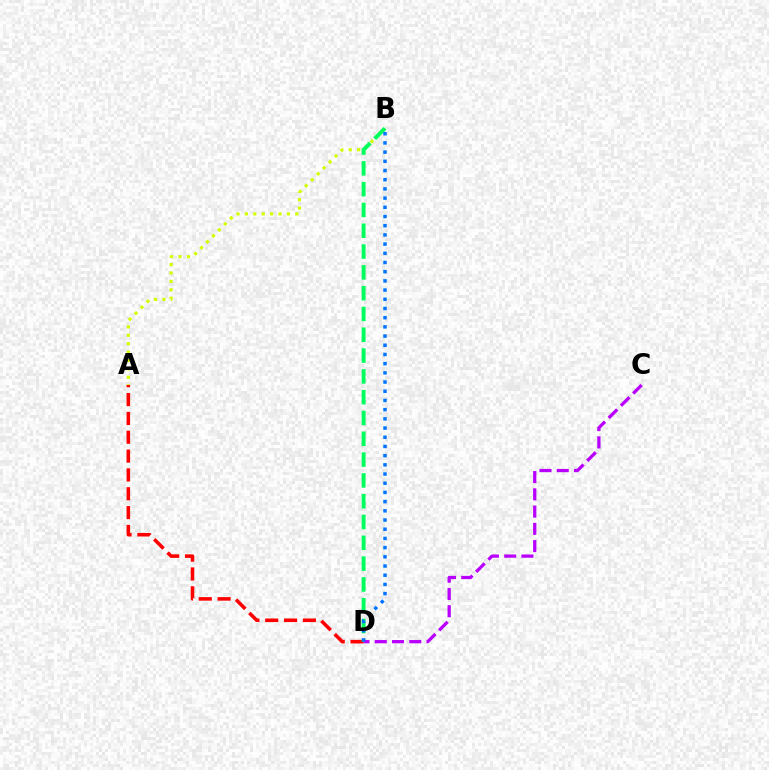{('A', 'D'): [{'color': '#ff0000', 'line_style': 'dashed', 'thickness': 2.56}], ('A', 'B'): [{'color': '#d1ff00', 'line_style': 'dotted', 'thickness': 2.28}], ('B', 'D'): [{'color': '#00ff5c', 'line_style': 'dashed', 'thickness': 2.83}, {'color': '#0074ff', 'line_style': 'dotted', 'thickness': 2.5}], ('C', 'D'): [{'color': '#b900ff', 'line_style': 'dashed', 'thickness': 2.35}]}